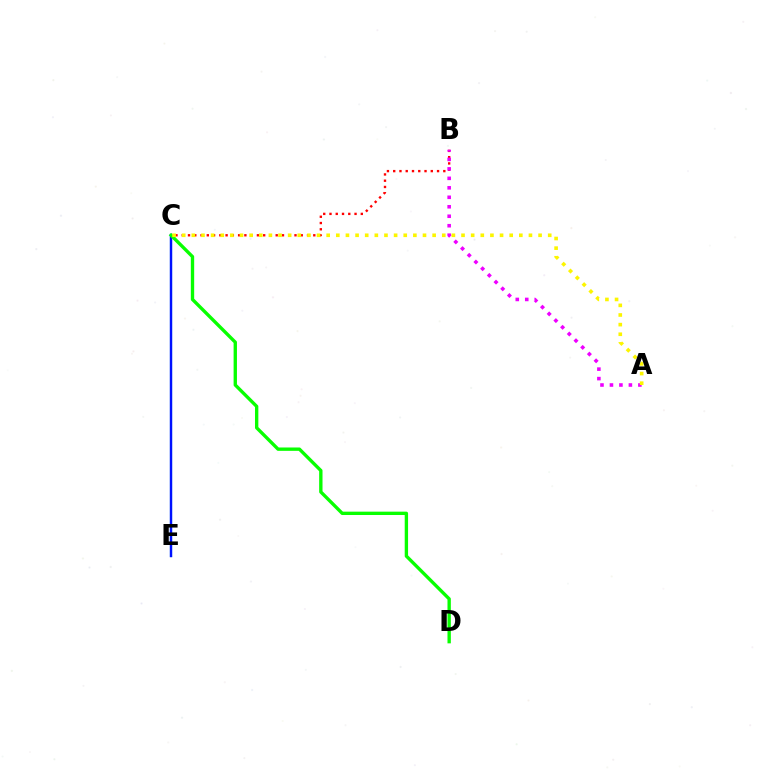{('B', 'C'): [{'color': '#ff0000', 'line_style': 'dotted', 'thickness': 1.7}], ('C', 'E'): [{'color': '#00fff6', 'line_style': 'solid', 'thickness': 1.52}, {'color': '#0010ff', 'line_style': 'solid', 'thickness': 1.74}], ('A', 'B'): [{'color': '#ee00ff', 'line_style': 'dotted', 'thickness': 2.57}], ('C', 'D'): [{'color': '#08ff00', 'line_style': 'solid', 'thickness': 2.41}], ('A', 'C'): [{'color': '#fcf500', 'line_style': 'dotted', 'thickness': 2.62}]}